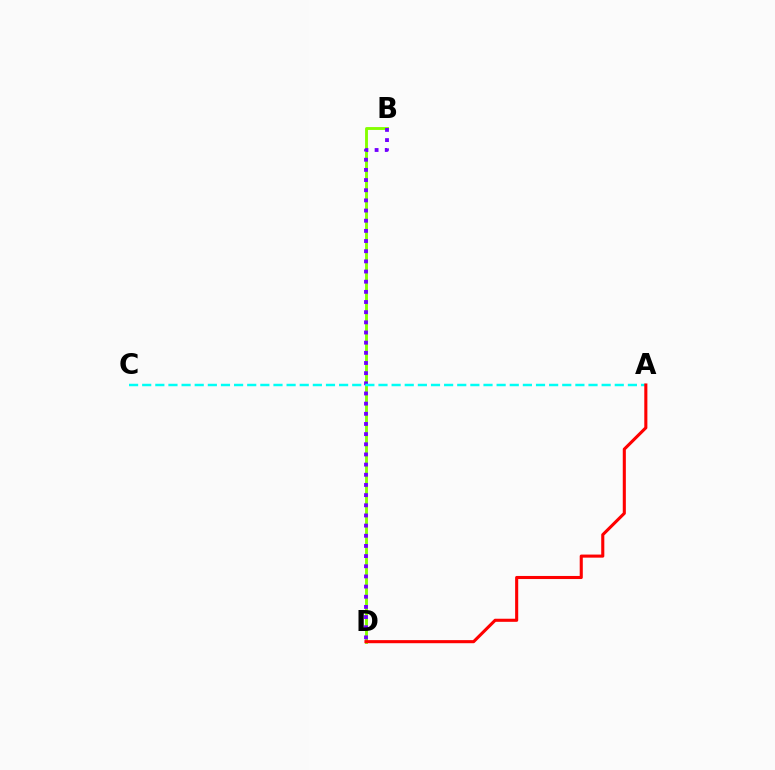{('B', 'D'): [{'color': '#84ff00', 'line_style': 'solid', 'thickness': 2.07}, {'color': '#7200ff', 'line_style': 'dotted', 'thickness': 2.76}], ('A', 'C'): [{'color': '#00fff6', 'line_style': 'dashed', 'thickness': 1.78}], ('A', 'D'): [{'color': '#ff0000', 'line_style': 'solid', 'thickness': 2.22}]}